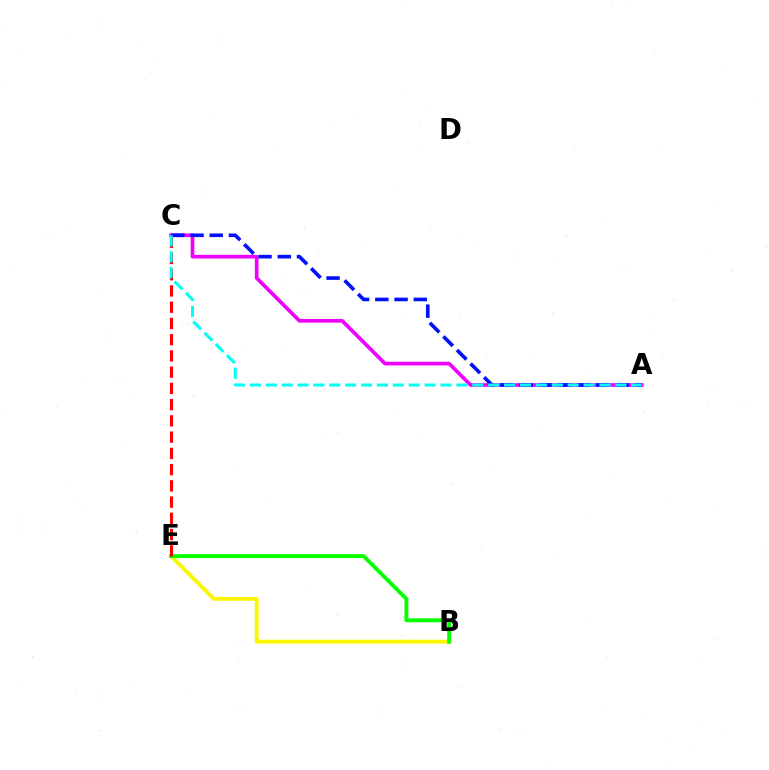{('A', 'C'): [{'color': '#ee00ff', 'line_style': 'solid', 'thickness': 2.63}, {'color': '#0010ff', 'line_style': 'dashed', 'thickness': 2.61}, {'color': '#00fff6', 'line_style': 'dashed', 'thickness': 2.16}], ('B', 'E'): [{'color': '#fcf500', 'line_style': 'solid', 'thickness': 2.78}, {'color': '#08ff00', 'line_style': 'solid', 'thickness': 2.82}], ('C', 'E'): [{'color': '#ff0000', 'line_style': 'dashed', 'thickness': 2.21}]}